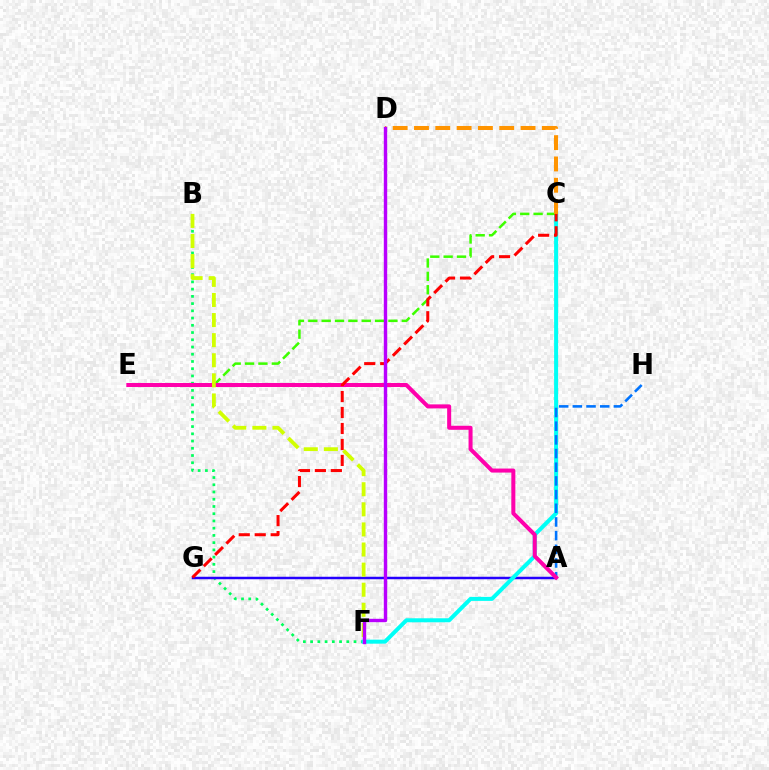{('B', 'F'): [{'color': '#00ff5c', 'line_style': 'dotted', 'thickness': 1.97}, {'color': '#d1ff00', 'line_style': 'dashed', 'thickness': 2.73}], ('A', 'G'): [{'color': '#2500ff', 'line_style': 'solid', 'thickness': 1.79}], ('C', 'F'): [{'color': '#00fff6', 'line_style': 'solid', 'thickness': 2.89}], ('C', 'E'): [{'color': '#3dff00', 'line_style': 'dashed', 'thickness': 1.81}], ('A', 'H'): [{'color': '#0074ff', 'line_style': 'dashed', 'thickness': 1.86}], ('A', 'E'): [{'color': '#ff00ac', 'line_style': 'solid', 'thickness': 2.89}], ('C', 'G'): [{'color': '#ff0000', 'line_style': 'dashed', 'thickness': 2.17}], ('C', 'D'): [{'color': '#ff9400', 'line_style': 'dashed', 'thickness': 2.89}], ('D', 'F'): [{'color': '#b900ff', 'line_style': 'solid', 'thickness': 2.45}]}